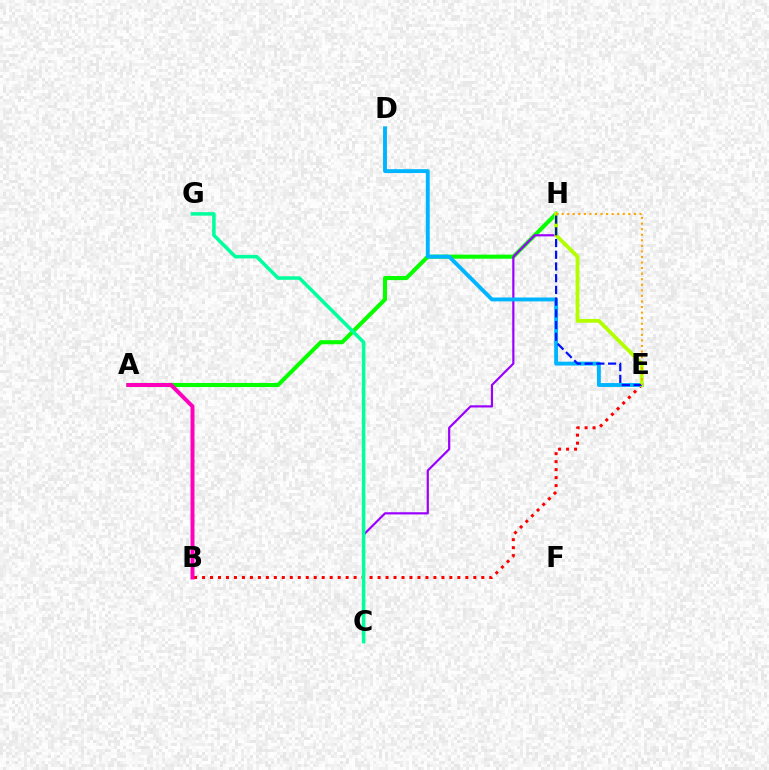{('A', 'H'): [{'color': '#08ff00', 'line_style': 'solid', 'thickness': 2.94}], ('B', 'E'): [{'color': '#ff0000', 'line_style': 'dotted', 'thickness': 2.17}], ('C', 'H'): [{'color': '#9b00ff', 'line_style': 'solid', 'thickness': 1.58}], ('D', 'E'): [{'color': '#00b5ff', 'line_style': 'solid', 'thickness': 2.8}], ('E', 'H'): [{'color': '#b3ff00', 'line_style': 'solid', 'thickness': 2.72}, {'color': '#0010ff', 'line_style': 'dashed', 'thickness': 1.59}, {'color': '#ffa500', 'line_style': 'dotted', 'thickness': 1.51}], ('A', 'B'): [{'color': '#ff00bd', 'line_style': 'solid', 'thickness': 2.86}], ('C', 'G'): [{'color': '#00ff9d', 'line_style': 'solid', 'thickness': 2.53}]}